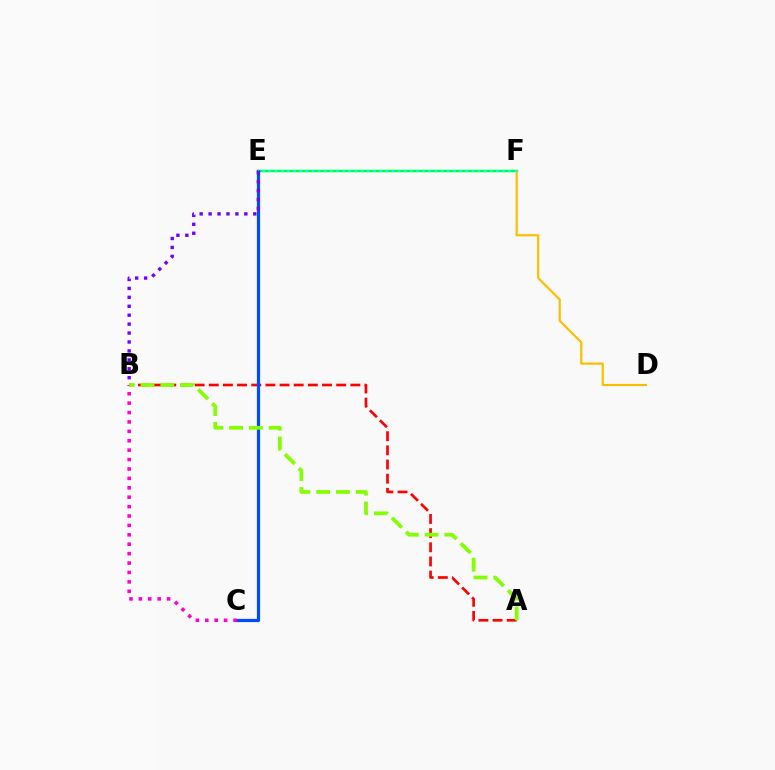{('E', 'F'): [{'color': '#00ff39', 'line_style': 'solid', 'thickness': 1.76}, {'color': '#00fff6', 'line_style': 'dotted', 'thickness': 1.67}], ('D', 'F'): [{'color': '#ffbd00', 'line_style': 'solid', 'thickness': 1.58}], ('A', 'B'): [{'color': '#ff0000', 'line_style': 'dashed', 'thickness': 1.92}, {'color': '#84ff00', 'line_style': 'dashed', 'thickness': 2.69}], ('C', 'E'): [{'color': '#004bff', 'line_style': 'solid', 'thickness': 2.31}], ('B', 'E'): [{'color': '#7200ff', 'line_style': 'dotted', 'thickness': 2.43}], ('B', 'C'): [{'color': '#ff00cf', 'line_style': 'dotted', 'thickness': 2.56}]}